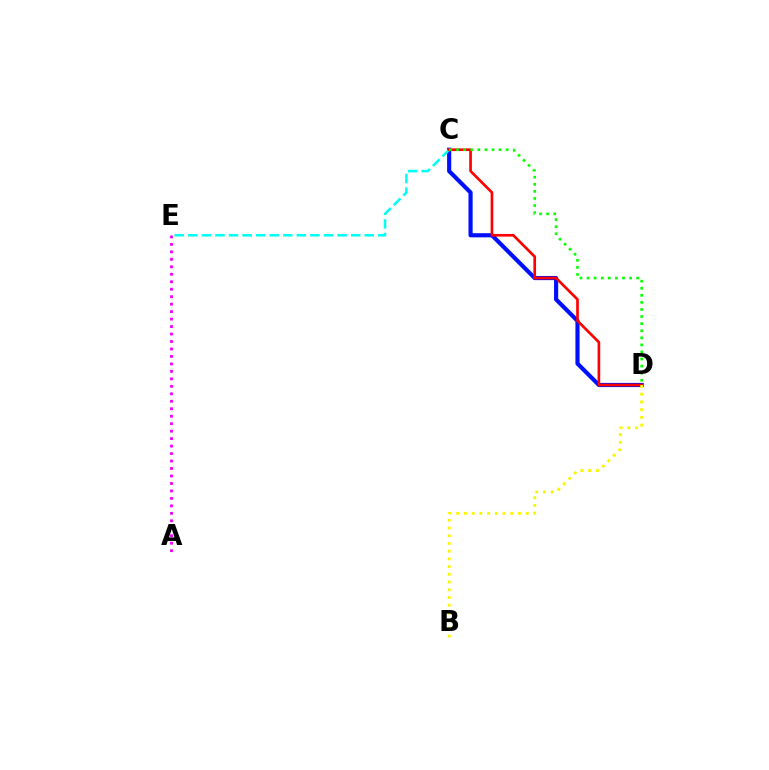{('A', 'E'): [{'color': '#ee00ff', 'line_style': 'dotted', 'thickness': 2.03}], ('C', 'D'): [{'color': '#0010ff', 'line_style': 'solid', 'thickness': 2.99}, {'color': '#ff0000', 'line_style': 'solid', 'thickness': 1.91}, {'color': '#08ff00', 'line_style': 'dotted', 'thickness': 1.92}], ('C', 'E'): [{'color': '#00fff6', 'line_style': 'dashed', 'thickness': 1.84}], ('B', 'D'): [{'color': '#fcf500', 'line_style': 'dotted', 'thickness': 2.1}]}